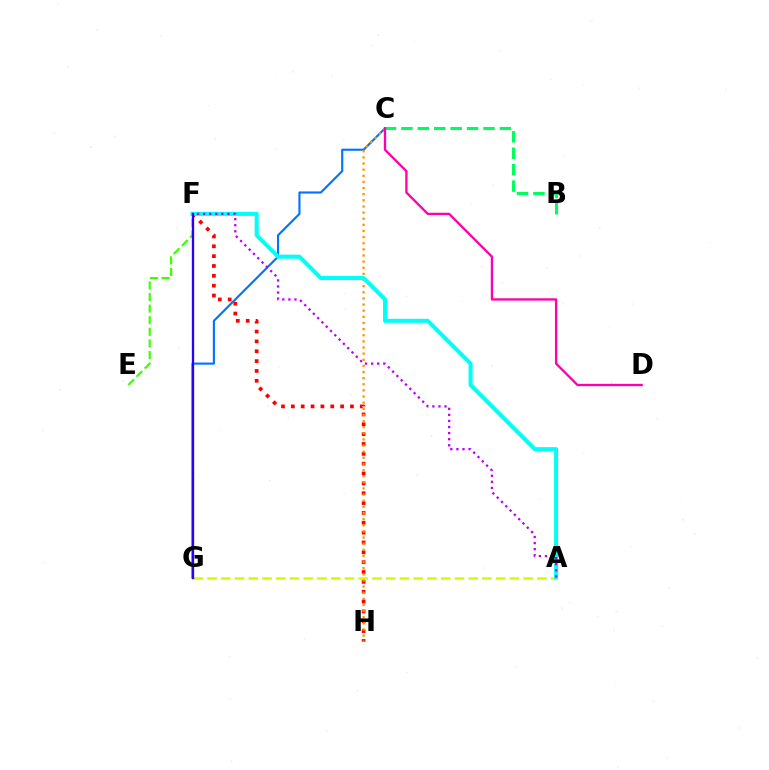{('A', 'G'): [{'color': '#d1ff00', 'line_style': 'dashed', 'thickness': 1.87}], ('C', 'G'): [{'color': '#0074ff', 'line_style': 'solid', 'thickness': 1.53}], ('F', 'H'): [{'color': '#ff0000', 'line_style': 'dotted', 'thickness': 2.68}], ('C', 'H'): [{'color': '#ff9400', 'line_style': 'dotted', 'thickness': 1.67}], ('B', 'C'): [{'color': '#00ff5c', 'line_style': 'dashed', 'thickness': 2.23}], ('A', 'F'): [{'color': '#00fff6', 'line_style': 'solid', 'thickness': 2.9}, {'color': '#b900ff', 'line_style': 'dotted', 'thickness': 1.65}], ('C', 'D'): [{'color': '#ff00ac', 'line_style': 'solid', 'thickness': 1.67}], ('E', 'F'): [{'color': '#3dff00', 'line_style': 'dashed', 'thickness': 1.58}], ('F', 'G'): [{'color': '#2500ff', 'line_style': 'solid', 'thickness': 1.66}]}